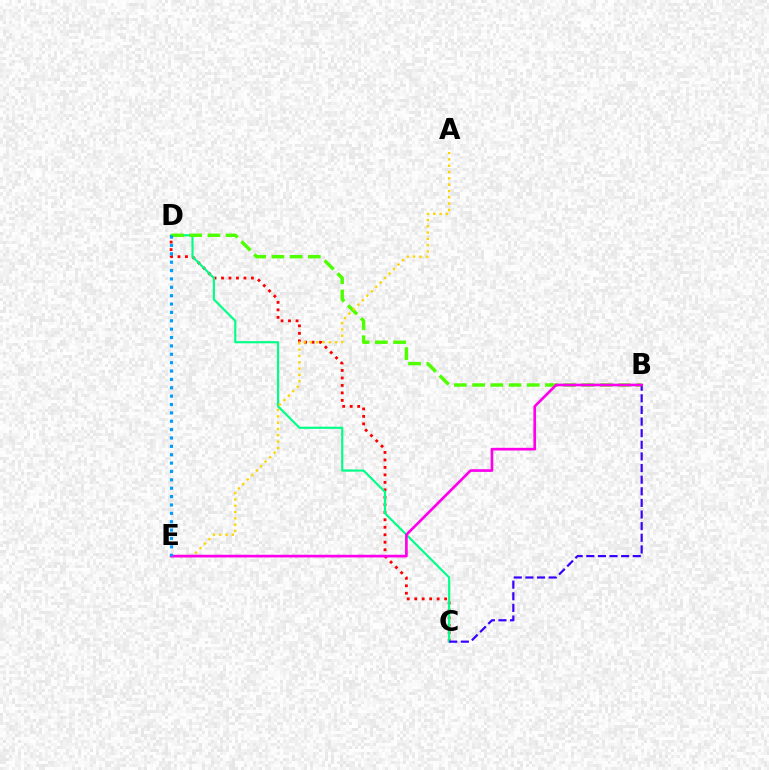{('C', 'D'): [{'color': '#ff0000', 'line_style': 'dotted', 'thickness': 2.03}, {'color': '#00ff86', 'line_style': 'solid', 'thickness': 1.55}], ('B', 'D'): [{'color': '#4fff00', 'line_style': 'dashed', 'thickness': 2.47}], ('B', 'C'): [{'color': '#3700ff', 'line_style': 'dashed', 'thickness': 1.58}], ('A', 'E'): [{'color': '#ffd500', 'line_style': 'dotted', 'thickness': 1.71}], ('B', 'E'): [{'color': '#ff00ed', 'line_style': 'solid', 'thickness': 1.94}], ('D', 'E'): [{'color': '#009eff', 'line_style': 'dotted', 'thickness': 2.27}]}